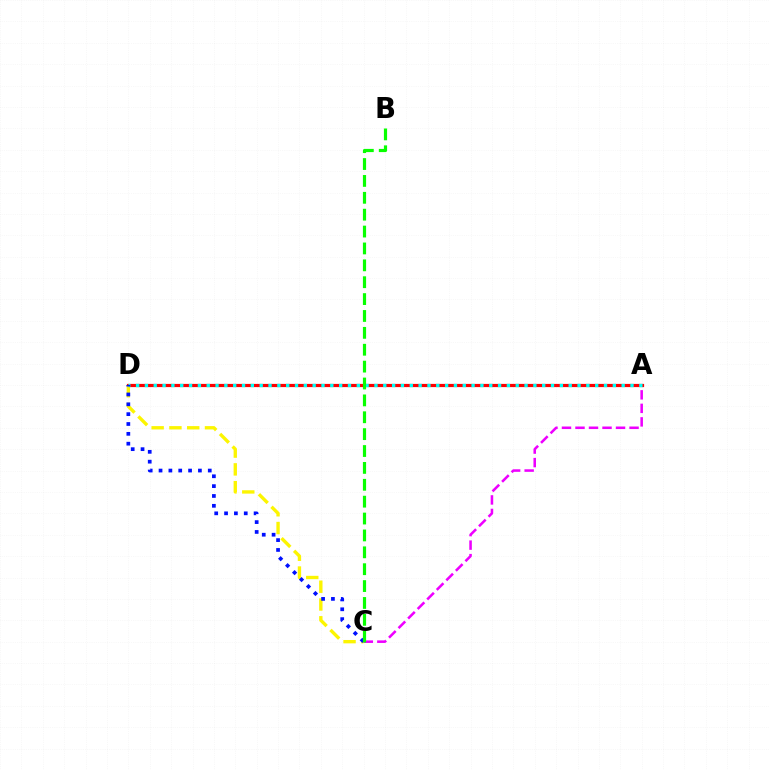{('A', 'C'): [{'color': '#ee00ff', 'line_style': 'dashed', 'thickness': 1.84}], ('A', 'D'): [{'color': '#ff0000', 'line_style': 'solid', 'thickness': 2.31}, {'color': '#00fff6', 'line_style': 'dotted', 'thickness': 2.4}], ('C', 'D'): [{'color': '#fcf500', 'line_style': 'dashed', 'thickness': 2.42}, {'color': '#0010ff', 'line_style': 'dotted', 'thickness': 2.67}], ('B', 'C'): [{'color': '#08ff00', 'line_style': 'dashed', 'thickness': 2.29}]}